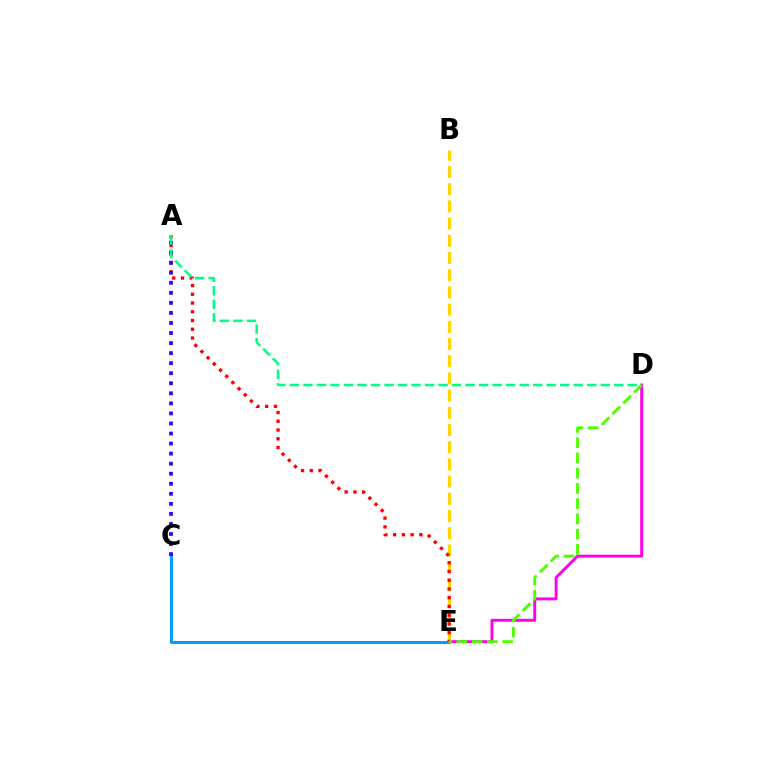{('D', 'E'): [{'color': '#ff00ed', 'line_style': 'solid', 'thickness': 2.11}, {'color': '#4fff00', 'line_style': 'dashed', 'thickness': 2.07}], ('C', 'E'): [{'color': '#009eff', 'line_style': 'solid', 'thickness': 2.13}], ('B', 'E'): [{'color': '#ffd500', 'line_style': 'dashed', 'thickness': 2.34}], ('A', 'E'): [{'color': '#ff0000', 'line_style': 'dotted', 'thickness': 2.38}], ('A', 'C'): [{'color': '#3700ff', 'line_style': 'dotted', 'thickness': 2.73}], ('A', 'D'): [{'color': '#00ff86', 'line_style': 'dashed', 'thickness': 1.84}]}